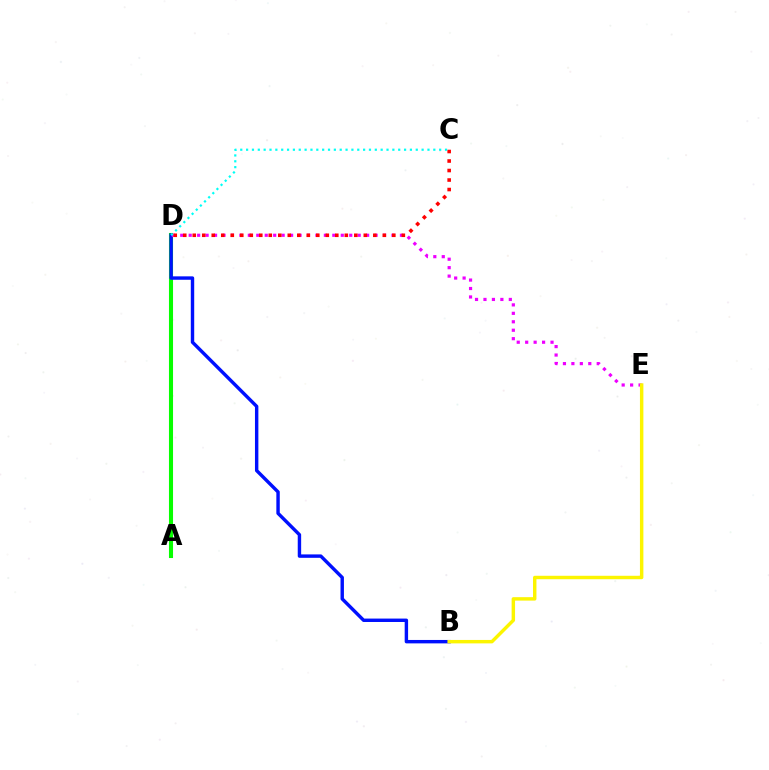{('A', 'D'): [{'color': '#08ff00', 'line_style': 'solid', 'thickness': 2.94}], ('B', 'D'): [{'color': '#0010ff', 'line_style': 'solid', 'thickness': 2.46}], ('D', 'E'): [{'color': '#ee00ff', 'line_style': 'dotted', 'thickness': 2.3}], ('C', 'D'): [{'color': '#ff0000', 'line_style': 'dotted', 'thickness': 2.58}, {'color': '#00fff6', 'line_style': 'dotted', 'thickness': 1.59}], ('B', 'E'): [{'color': '#fcf500', 'line_style': 'solid', 'thickness': 2.47}]}